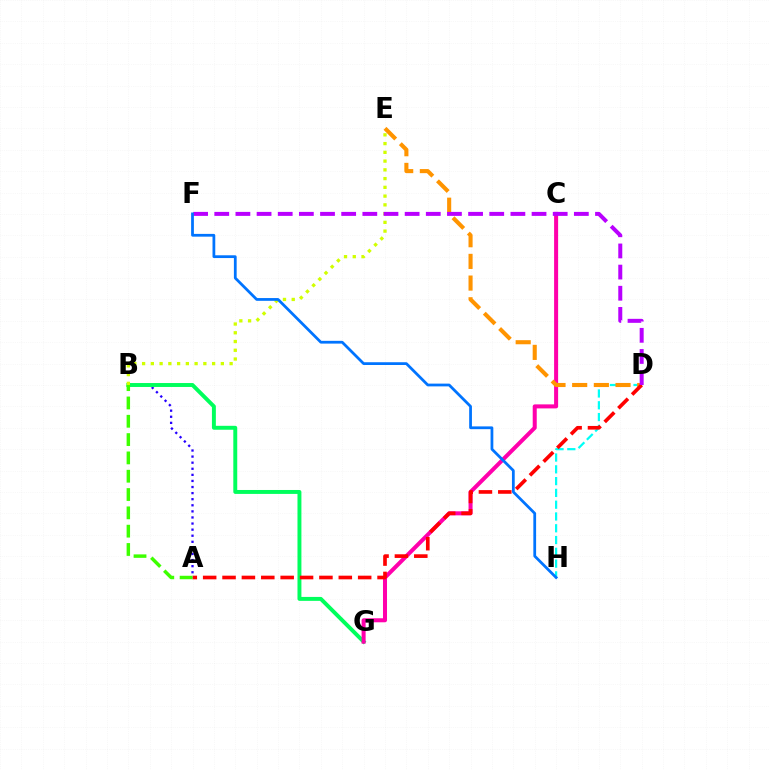{('A', 'B'): [{'color': '#2500ff', 'line_style': 'dotted', 'thickness': 1.65}, {'color': '#3dff00', 'line_style': 'dashed', 'thickness': 2.49}], ('D', 'H'): [{'color': '#00fff6', 'line_style': 'dashed', 'thickness': 1.6}], ('B', 'G'): [{'color': '#00ff5c', 'line_style': 'solid', 'thickness': 2.83}], ('B', 'E'): [{'color': '#d1ff00', 'line_style': 'dotted', 'thickness': 2.38}], ('C', 'G'): [{'color': '#ff00ac', 'line_style': 'solid', 'thickness': 2.9}], ('D', 'E'): [{'color': '#ff9400', 'line_style': 'dashed', 'thickness': 2.95}], ('A', 'D'): [{'color': '#ff0000', 'line_style': 'dashed', 'thickness': 2.63}], ('D', 'F'): [{'color': '#b900ff', 'line_style': 'dashed', 'thickness': 2.87}], ('F', 'H'): [{'color': '#0074ff', 'line_style': 'solid', 'thickness': 1.99}]}